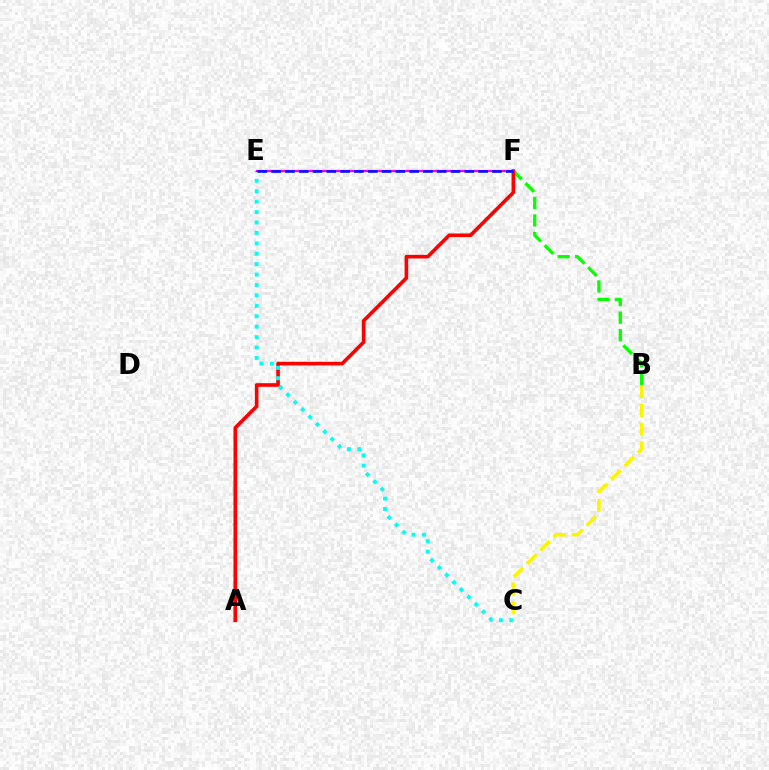{('B', 'F'): [{'color': '#08ff00', 'line_style': 'dashed', 'thickness': 2.38}], ('A', 'F'): [{'color': '#ff0000', 'line_style': 'solid', 'thickness': 2.61}], ('C', 'E'): [{'color': '#00fff6', 'line_style': 'dotted', 'thickness': 2.83}], ('E', 'F'): [{'color': '#ee00ff', 'line_style': 'solid', 'thickness': 1.6}, {'color': '#0010ff', 'line_style': 'dashed', 'thickness': 1.87}], ('B', 'C'): [{'color': '#fcf500', 'line_style': 'dashed', 'thickness': 2.55}]}